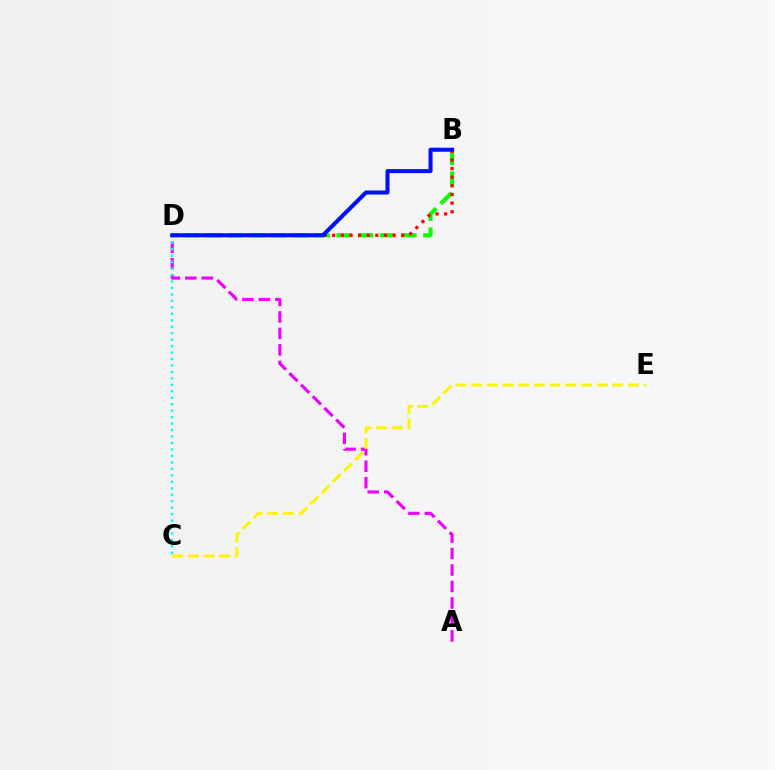{('A', 'D'): [{'color': '#ee00ff', 'line_style': 'dashed', 'thickness': 2.24}], ('C', 'D'): [{'color': '#00fff6', 'line_style': 'dotted', 'thickness': 1.76}], ('B', 'D'): [{'color': '#08ff00', 'line_style': 'dashed', 'thickness': 2.95}, {'color': '#ff0000', 'line_style': 'dotted', 'thickness': 2.34}, {'color': '#0010ff', 'line_style': 'solid', 'thickness': 2.9}], ('C', 'E'): [{'color': '#fcf500', 'line_style': 'dashed', 'thickness': 2.13}]}